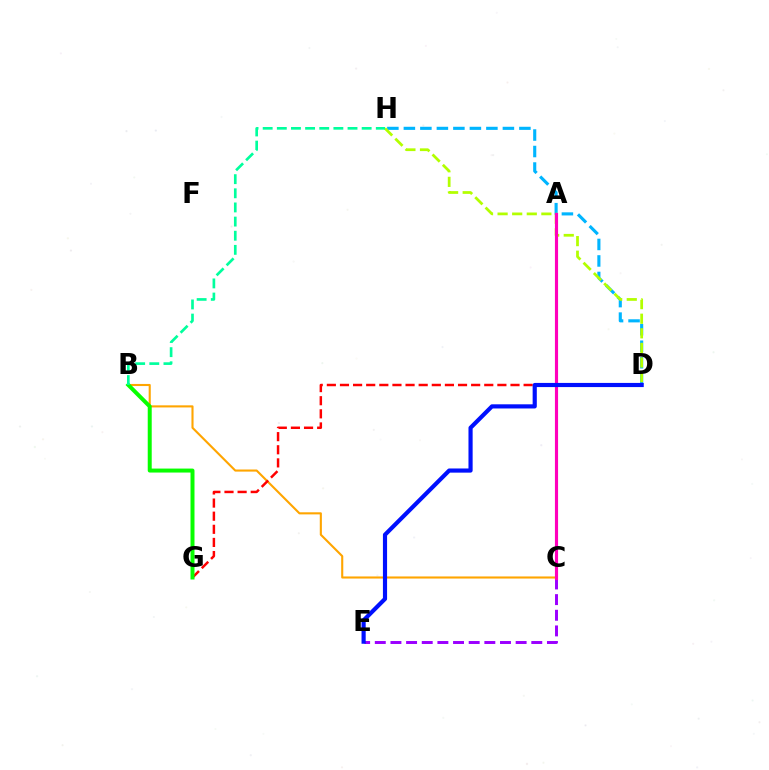{('D', 'H'): [{'color': '#00b5ff', 'line_style': 'dashed', 'thickness': 2.24}, {'color': '#b3ff00', 'line_style': 'dashed', 'thickness': 1.98}], ('B', 'C'): [{'color': '#ffa500', 'line_style': 'solid', 'thickness': 1.52}], ('D', 'G'): [{'color': '#ff0000', 'line_style': 'dashed', 'thickness': 1.78}], ('C', 'E'): [{'color': '#9b00ff', 'line_style': 'dashed', 'thickness': 2.13}], ('A', 'C'): [{'color': '#ff00bd', 'line_style': 'solid', 'thickness': 2.26}], ('D', 'E'): [{'color': '#0010ff', 'line_style': 'solid', 'thickness': 3.0}], ('B', 'G'): [{'color': '#08ff00', 'line_style': 'solid', 'thickness': 2.87}], ('B', 'H'): [{'color': '#00ff9d', 'line_style': 'dashed', 'thickness': 1.92}]}